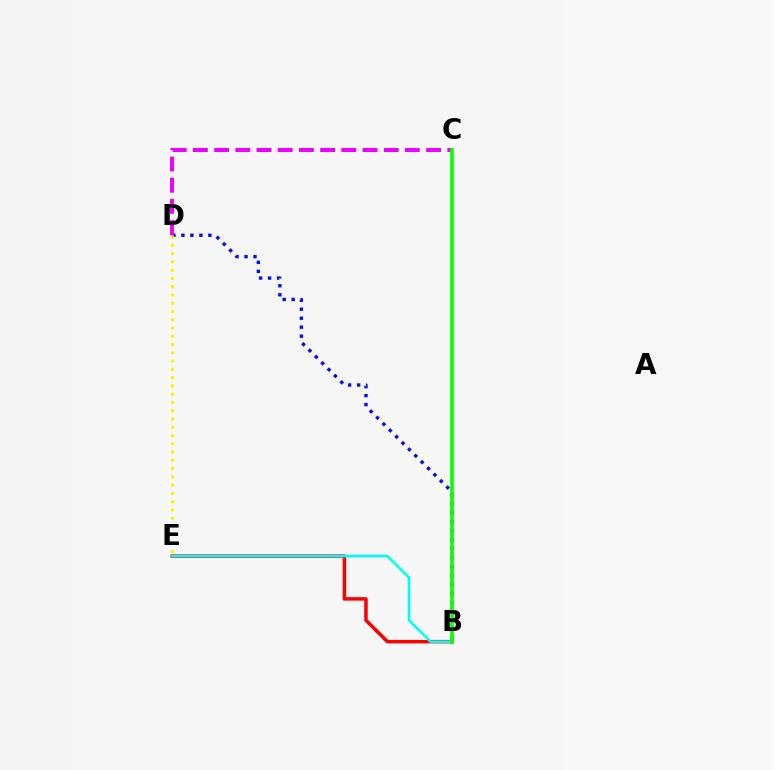{('B', 'D'): [{'color': '#0010ff', 'line_style': 'dotted', 'thickness': 2.44}], ('B', 'E'): [{'color': '#ff0000', 'line_style': 'solid', 'thickness': 2.52}, {'color': '#00fff6', 'line_style': 'solid', 'thickness': 1.87}], ('D', 'E'): [{'color': '#fcf500', 'line_style': 'dotted', 'thickness': 2.25}], ('C', 'D'): [{'color': '#ee00ff', 'line_style': 'dashed', 'thickness': 2.88}], ('B', 'C'): [{'color': '#08ff00', 'line_style': 'solid', 'thickness': 2.64}]}